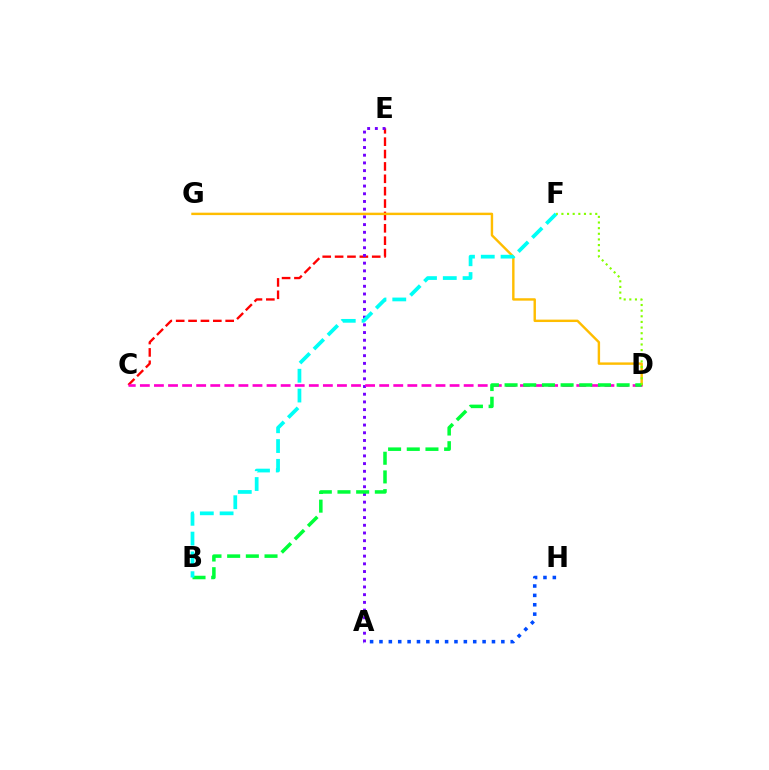{('A', 'H'): [{'color': '#004bff', 'line_style': 'dotted', 'thickness': 2.55}], ('C', 'E'): [{'color': '#ff0000', 'line_style': 'dashed', 'thickness': 1.68}], ('A', 'E'): [{'color': '#7200ff', 'line_style': 'dotted', 'thickness': 2.09}], ('D', 'G'): [{'color': '#ffbd00', 'line_style': 'solid', 'thickness': 1.74}], ('C', 'D'): [{'color': '#ff00cf', 'line_style': 'dashed', 'thickness': 1.91}], ('B', 'D'): [{'color': '#00ff39', 'line_style': 'dashed', 'thickness': 2.54}], ('B', 'F'): [{'color': '#00fff6', 'line_style': 'dashed', 'thickness': 2.69}], ('D', 'F'): [{'color': '#84ff00', 'line_style': 'dotted', 'thickness': 1.53}]}